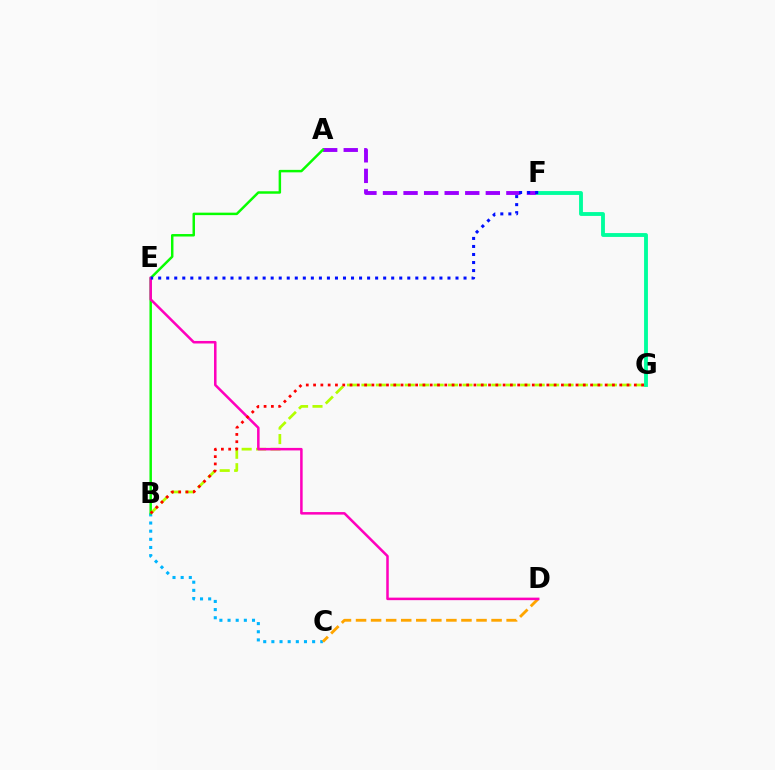{('A', 'F'): [{'color': '#9b00ff', 'line_style': 'dashed', 'thickness': 2.79}], ('B', 'C'): [{'color': '#00b5ff', 'line_style': 'dotted', 'thickness': 2.21}], ('A', 'B'): [{'color': '#08ff00', 'line_style': 'solid', 'thickness': 1.78}], ('C', 'D'): [{'color': '#ffa500', 'line_style': 'dashed', 'thickness': 2.05}], ('B', 'G'): [{'color': '#b3ff00', 'line_style': 'dashed', 'thickness': 1.96}, {'color': '#ff0000', 'line_style': 'dotted', 'thickness': 1.98}], ('F', 'G'): [{'color': '#00ff9d', 'line_style': 'solid', 'thickness': 2.77}], ('D', 'E'): [{'color': '#ff00bd', 'line_style': 'solid', 'thickness': 1.82}], ('E', 'F'): [{'color': '#0010ff', 'line_style': 'dotted', 'thickness': 2.18}]}